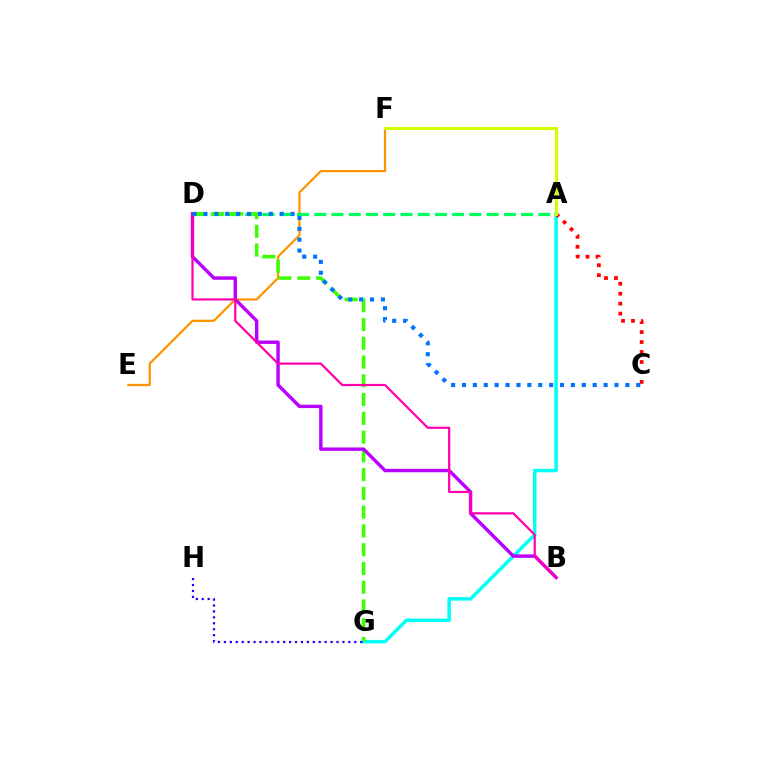{('E', 'F'): [{'color': '#ff9400', 'line_style': 'solid', 'thickness': 1.63}], ('A', 'D'): [{'color': '#00ff5c', 'line_style': 'dashed', 'thickness': 2.34}], ('A', 'G'): [{'color': '#00fff6', 'line_style': 'solid', 'thickness': 2.5}], ('A', 'C'): [{'color': '#ff0000', 'line_style': 'dotted', 'thickness': 2.71}], ('D', 'G'): [{'color': '#3dff00', 'line_style': 'dashed', 'thickness': 2.55}], ('A', 'F'): [{'color': '#d1ff00', 'line_style': 'solid', 'thickness': 2.21}], ('B', 'D'): [{'color': '#b900ff', 'line_style': 'solid', 'thickness': 2.45}, {'color': '#ff00ac', 'line_style': 'solid', 'thickness': 1.6}], ('C', 'D'): [{'color': '#0074ff', 'line_style': 'dotted', 'thickness': 2.96}], ('G', 'H'): [{'color': '#2500ff', 'line_style': 'dotted', 'thickness': 1.61}]}